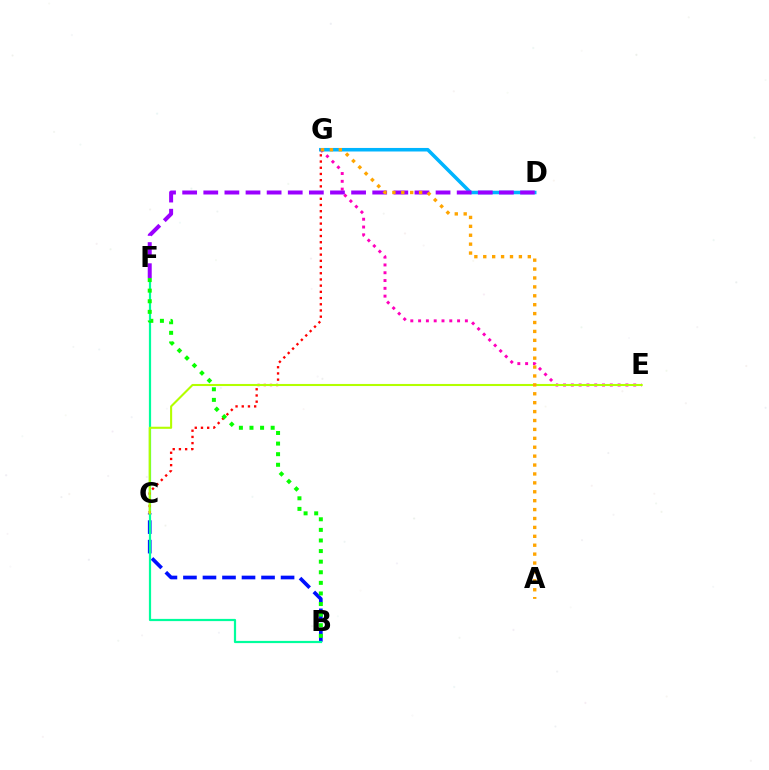{('E', 'G'): [{'color': '#ff00bd', 'line_style': 'dotted', 'thickness': 2.12}], ('D', 'G'): [{'color': '#00b5ff', 'line_style': 'solid', 'thickness': 2.55}], ('B', 'C'): [{'color': '#0010ff', 'line_style': 'dashed', 'thickness': 2.65}], ('B', 'F'): [{'color': '#00ff9d', 'line_style': 'solid', 'thickness': 1.59}, {'color': '#08ff00', 'line_style': 'dotted', 'thickness': 2.88}], ('C', 'G'): [{'color': '#ff0000', 'line_style': 'dotted', 'thickness': 1.69}], ('C', 'E'): [{'color': '#b3ff00', 'line_style': 'solid', 'thickness': 1.5}], ('D', 'F'): [{'color': '#9b00ff', 'line_style': 'dashed', 'thickness': 2.87}], ('A', 'G'): [{'color': '#ffa500', 'line_style': 'dotted', 'thickness': 2.42}]}